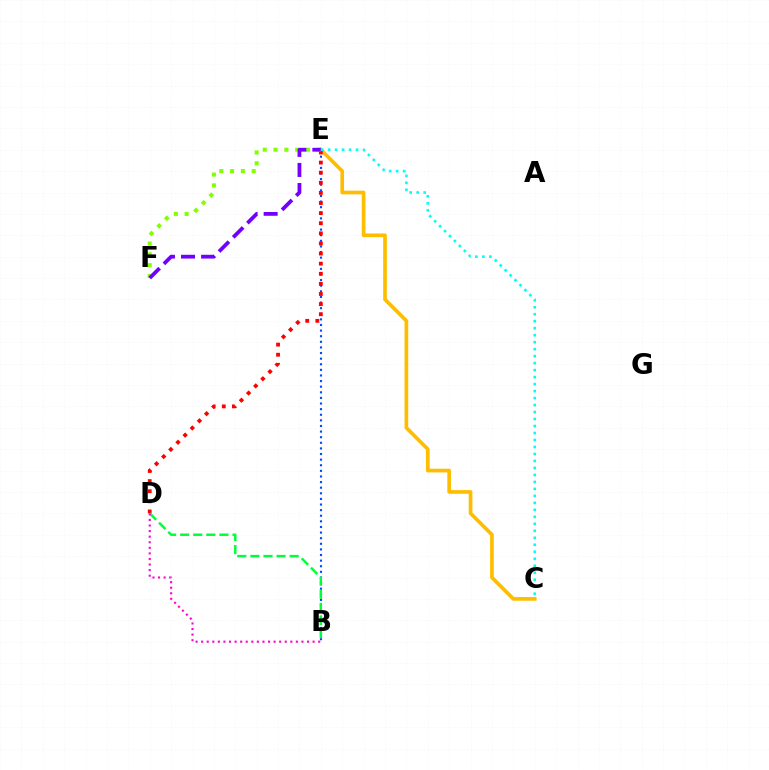{('B', 'E'): [{'color': '#004bff', 'line_style': 'dotted', 'thickness': 1.52}], ('C', 'E'): [{'color': '#ffbd00', 'line_style': 'solid', 'thickness': 2.65}, {'color': '#00fff6', 'line_style': 'dotted', 'thickness': 1.9}], ('D', 'E'): [{'color': '#ff0000', 'line_style': 'dotted', 'thickness': 2.75}], ('B', 'D'): [{'color': '#00ff39', 'line_style': 'dashed', 'thickness': 1.78}, {'color': '#ff00cf', 'line_style': 'dotted', 'thickness': 1.51}], ('E', 'F'): [{'color': '#84ff00', 'line_style': 'dotted', 'thickness': 2.94}, {'color': '#7200ff', 'line_style': 'dashed', 'thickness': 2.73}]}